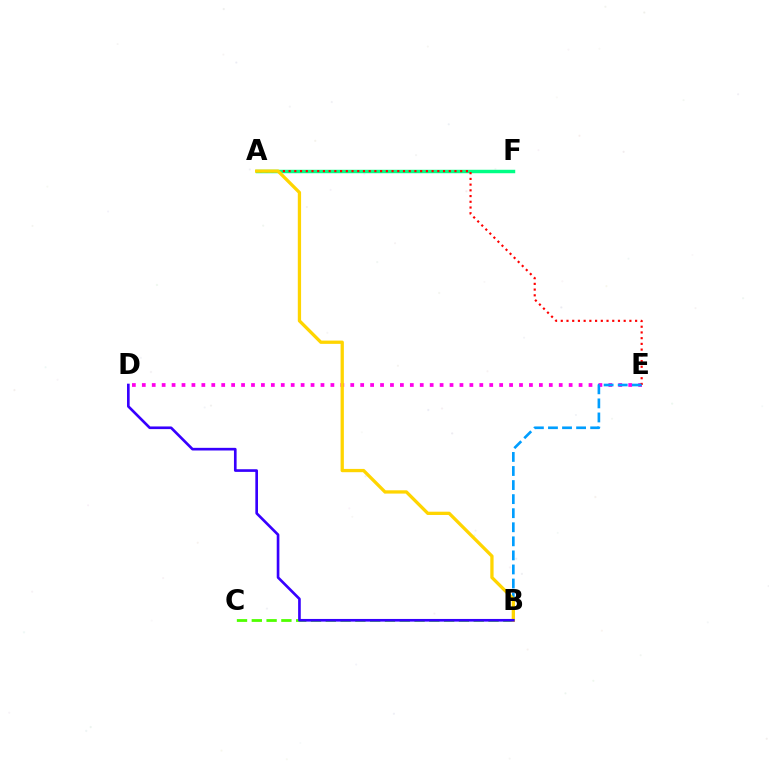{('B', 'C'): [{'color': '#4fff00', 'line_style': 'dashed', 'thickness': 2.01}], ('A', 'F'): [{'color': '#00ff86', 'line_style': 'solid', 'thickness': 2.49}], ('D', 'E'): [{'color': '#ff00ed', 'line_style': 'dotted', 'thickness': 2.7}], ('A', 'E'): [{'color': '#ff0000', 'line_style': 'dotted', 'thickness': 1.55}], ('B', 'E'): [{'color': '#009eff', 'line_style': 'dashed', 'thickness': 1.91}], ('A', 'B'): [{'color': '#ffd500', 'line_style': 'solid', 'thickness': 2.37}], ('B', 'D'): [{'color': '#3700ff', 'line_style': 'solid', 'thickness': 1.91}]}